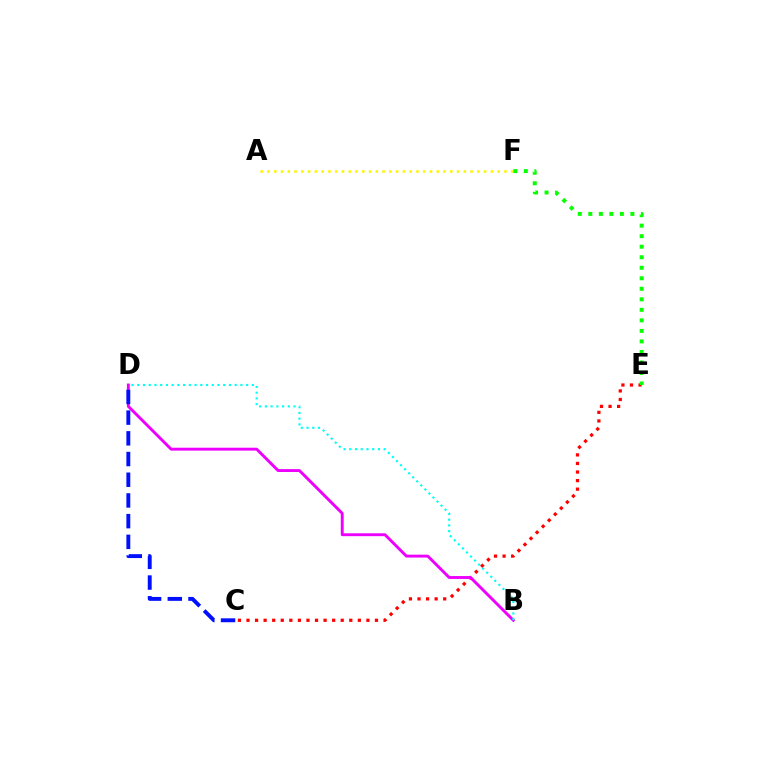{('C', 'E'): [{'color': '#ff0000', 'line_style': 'dotted', 'thickness': 2.33}], ('B', 'D'): [{'color': '#ee00ff', 'line_style': 'solid', 'thickness': 2.09}, {'color': '#00fff6', 'line_style': 'dotted', 'thickness': 1.56}], ('C', 'D'): [{'color': '#0010ff', 'line_style': 'dashed', 'thickness': 2.81}], ('A', 'F'): [{'color': '#fcf500', 'line_style': 'dotted', 'thickness': 1.84}], ('E', 'F'): [{'color': '#08ff00', 'line_style': 'dotted', 'thickness': 2.86}]}